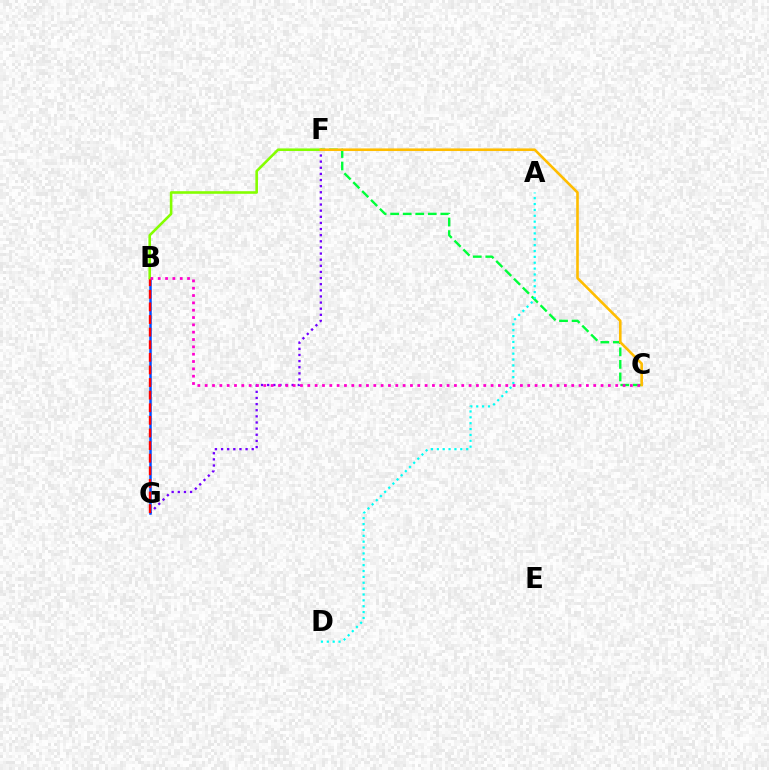{('F', 'G'): [{'color': '#7200ff', 'line_style': 'dotted', 'thickness': 1.66}], ('B', 'G'): [{'color': '#004bff', 'line_style': 'solid', 'thickness': 1.8}, {'color': '#ff0000', 'line_style': 'dashed', 'thickness': 1.71}], ('C', 'F'): [{'color': '#00ff39', 'line_style': 'dashed', 'thickness': 1.7}, {'color': '#ffbd00', 'line_style': 'solid', 'thickness': 1.88}], ('B', 'F'): [{'color': '#84ff00', 'line_style': 'solid', 'thickness': 1.87}], ('A', 'D'): [{'color': '#00fff6', 'line_style': 'dotted', 'thickness': 1.59}], ('B', 'C'): [{'color': '#ff00cf', 'line_style': 'dotted', 'thickness': 1.99}]}